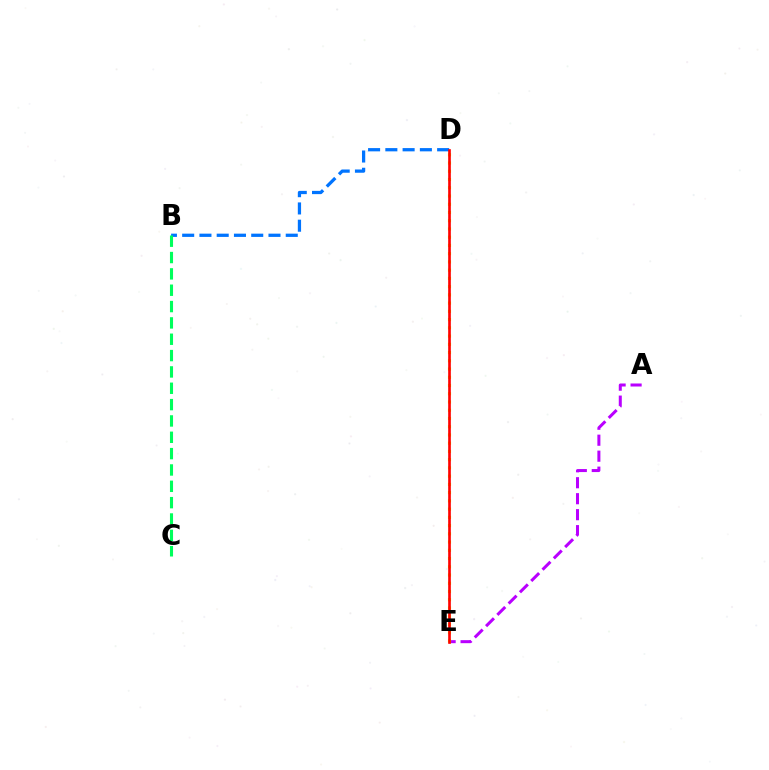{('A', 'E'): [{'color': '#b900ff', 'line_style': 'dashed', 'thickness': 2.17}], ('B', 'D'): [{'color': '#0074ff', 'line_style': 'dashed', 'thickness': 2.35}], ('D', 'E'): [{'color': '#d1ff00', 'line_style': 'dotted', 'thickness': 2.24}, {'color': '#ff0000', 'line_style': 'solid', 'thickness': 1.91}], ('B', 'C'): [{'color': '#00ff5c', 'line_style': 'dashed', 'thickness': 2.22}]}